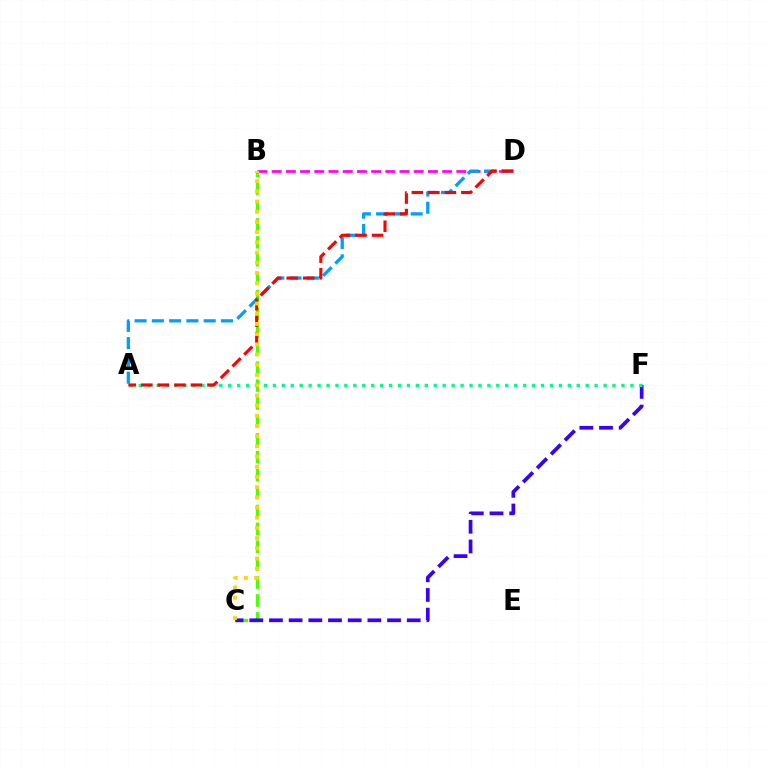{('B', 'D'): [{'color': '#ff00ed', 'line_style': 'dashed', 'thickness': 1.93}], ('B', 'C'): [{'color': '#4fff00', 'line_style': 'dashed', 'thickness': 2.43}, {'color': '#ffd500', 'line_style': 'dotted', 'thickness': 2.77}], ('C', 'F'): [{'color': '#3700ff', 'line_style': 'dashed', 'thickness': 2.67}], ('A', 'D'): [{'color': '#009eff', 'line_style': 'dashed', 'thickness': 2.35}, {'color': '#ff0000', 'line_style': 'dashed', 'thickness': 2.24}], ('A', 'F'): [{'color': '#00ff86', 'line_style': 'dotted', 'thickness': 2.43}]}